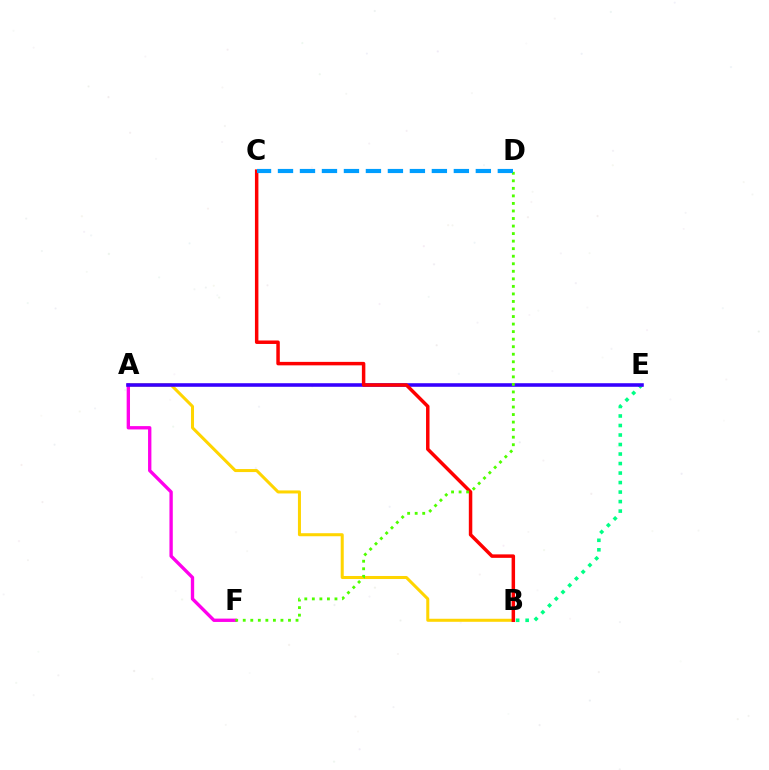{('A', 'B'): [{'color': '#ffd500', 'line_style': 'solid', 'thickness': 2.18}], ('A', 'F'): [{'color': '#ff00ed', 'line_style': 'solid', 'thickness': 2.41}], ('B', 'E'): [{'color': '#00ff86', 'line_style': 'dotted', 'thickness': 2.58}], ('A', 'E'): [{'color': '#3700ff', 'line_style': 'solid', 'thickness': 2.57}], ('B', 'C'): [{'color': '#ff0000', 'line_style': 'solid', 'thickness': 2.5}], ('D', 'F'): [{'color': '#4fff00', 'line_style': 'dotted', 'thickness': 2.05}], ('C', 'D'): [{'color': '#009eff', 'line_style': 'dashed', 'thickness': 2.99}]}